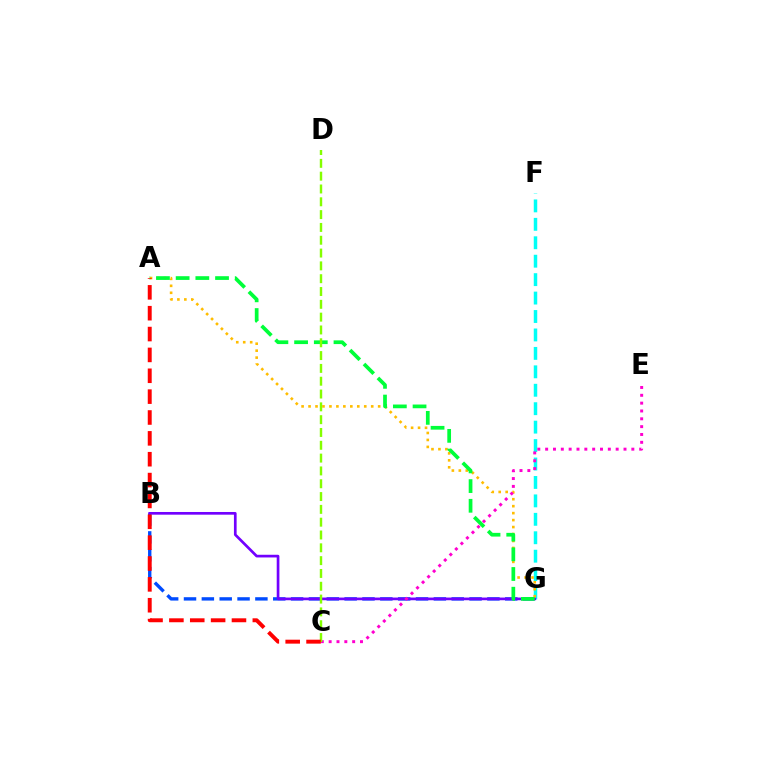{('B', 'G'): [{'color': '#004bff', 'line_style': 'dashed', 'thickness': 2.42}, {'color': '#7200ff', 'line_style': 'solid', 'thickness': 1.94}], ('F', 'G'): [{'color': '#00fff6', 'line_style': 'dashed', 'thickness': 2.5}], ('A', 'G'): [{'color': '#ffbd00', 'line_style': 'dotted', 'thickness': 1.89}, {'color': '#00ff39', 'line_style': 'dashed', 'thickness': 2.68}], ('C', 'E'): [{'color': '#ff00cf', 'line_style': 'dotted', 'thickness': 2.13}], ('C', 'D'): [{'color': '#84ff00', 'line_style': 'dashed', 'thickness': 1.74}], ('A', 'C'): [{'color': '#ff0000', 'line_style': 'dashed', 'thickness': 2.83}]}